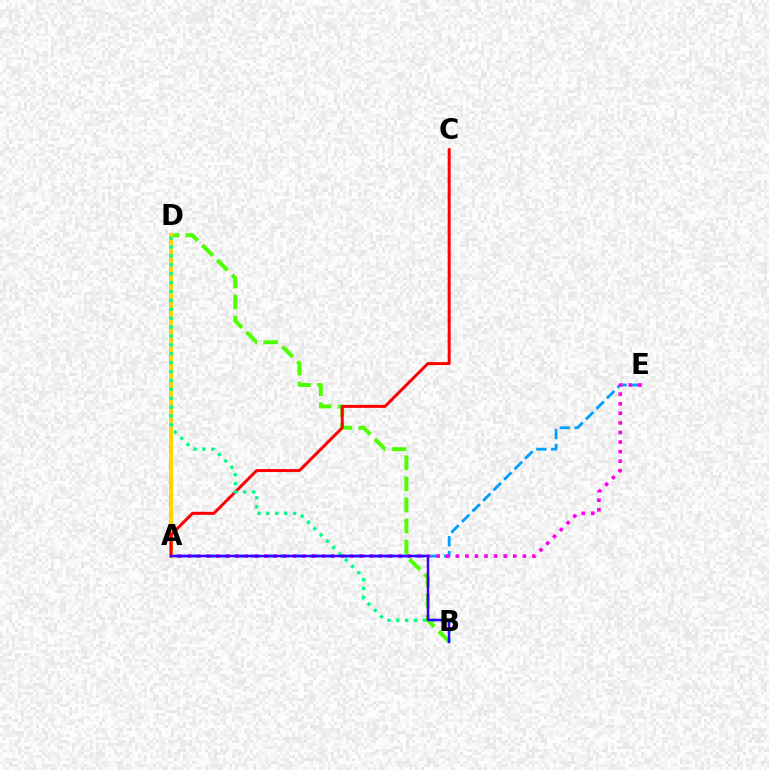{('A', 'E'): [{'color': '#009eff', 'line_style': 'dashed', 'thickness': 2.03}, {'color': '#ff00ed', 'line_style': 'dotted', 'thickness': 2.6}], ('B', 'D'): [{'color': '#4fff00', 'line_style': 'dashed', 'thickness': 2.86}, {'color': '#00ff86', 'line_style': 'dotted', 'thickness': 2.42}], ('A', 'D'): [{'color': '#ffd500', 'line_style': 'solid', 'thickness': 2.85}], ('A', 'C'): [{'color': '#ff0000', 'line_style': 'solid', 'thickness': 2.16}], ('A', 'B'): [{'color': '#3700ff', 'line_style': 'solid', 'thickness': 1.79}]}